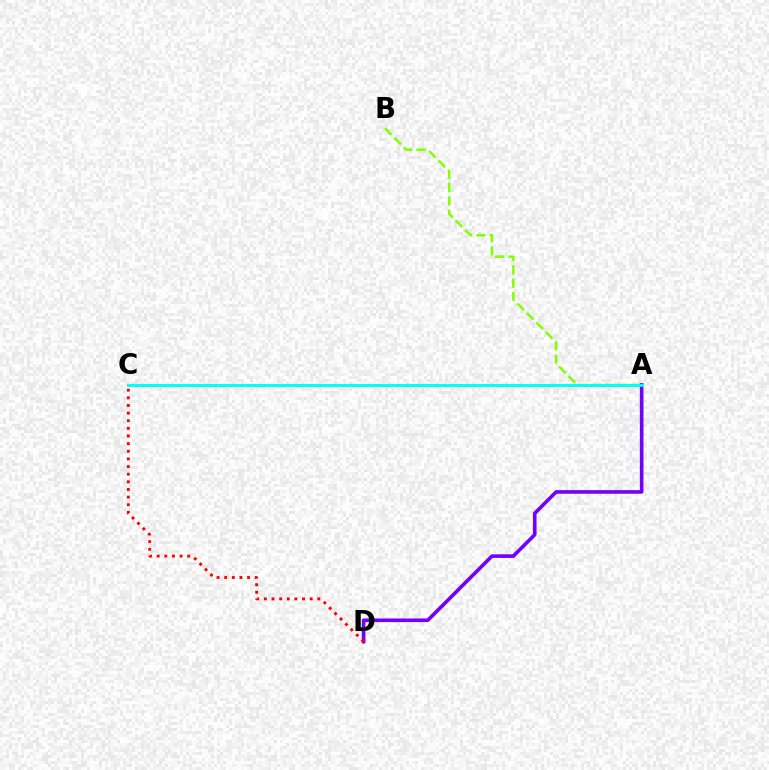{('A', 'B'): [{'color': '#84ff00', 'line_style': 'dashed', 'thickness': 1.82}], ('A', 'D'): [{'color': '#7200ff', 'line_style': 'solid', 'thickness': 2.6}], ('A', 'C'): [{'color': '#00fff6', 'line_style': 'solid', 'thickness': 2.09}], ('C', 'D'): [{'color': '#ff0000', 'line_style': 'dotted', 'thickness': 2.07}]}